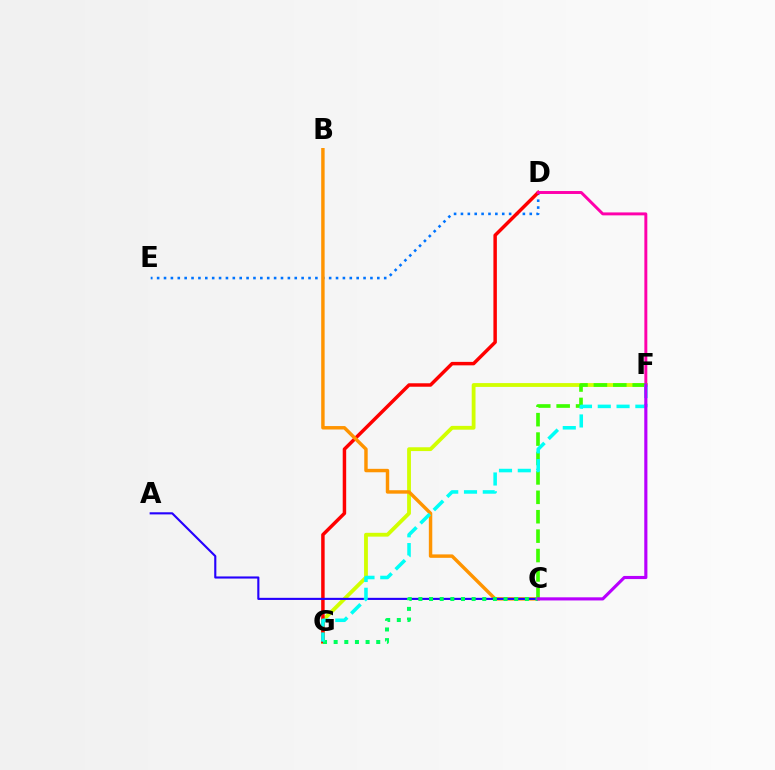{('F', 'G'): [{'color': '#d1ff00', 'line_style': 'solid', 'thickness': 2.75}, {'color': '#00fff6', 'line_style': 'dashed', 'thickness': 2.55}], ('D', 'E'): [{'color': '#0074ff', 'line_style': 'dotted', 'thickness': 1.87}], ('D', 'G'): [{'color': '#ff0000', 'line_style': 'solid', 'thickness': 2.49}], ('D', 'F'): [{'color': '#ff00ac', 'line_style': 'solid', 'thickness': 2.12}], ('B', 'C'): [{'color': '#ff9400', 'line_style': 'solid', 'thickness': 2.47}], ('C', 'F'): [{'color': '#3dff00', 'line_style': 'dashed', 'thickness': 2.64}, {'color': '#b900ff', 'line_style': 'solid', 'thickness': 2.25}], ('A', 'C'): [{'color': '#2500ff', 'line_style': 'solid', 'thickness': 1.53}], ('C', 'G'): [{'color': '#00ff5c', 'line_style': 'dotted', 'thickness': 2.89}]}